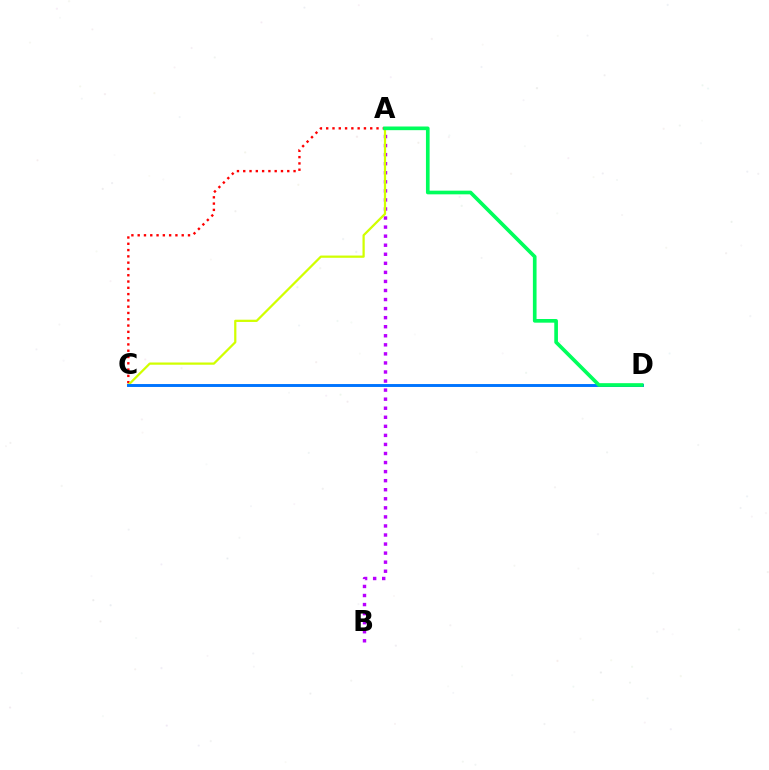{('A', 'B'): [{'color': '#b900ff', 'line_style': 'dotted', 'thickness': 2.46}], ('A', 'C'): [{'color': '#ff0000', 'line_style': 'dotted', 'thickness': 1.71}, {'color': '#d1ff00', 'line_style': 'solid', 'thickness': 1.62}], ('C', 'D'): [{'color': '#0074ff', 'line_style': 'solid', 'thickness': 2.11}], ('A', 'D'): [{'color': '#00ff5c', 'line_style': 'solid', 'thickness': 2.64}]}